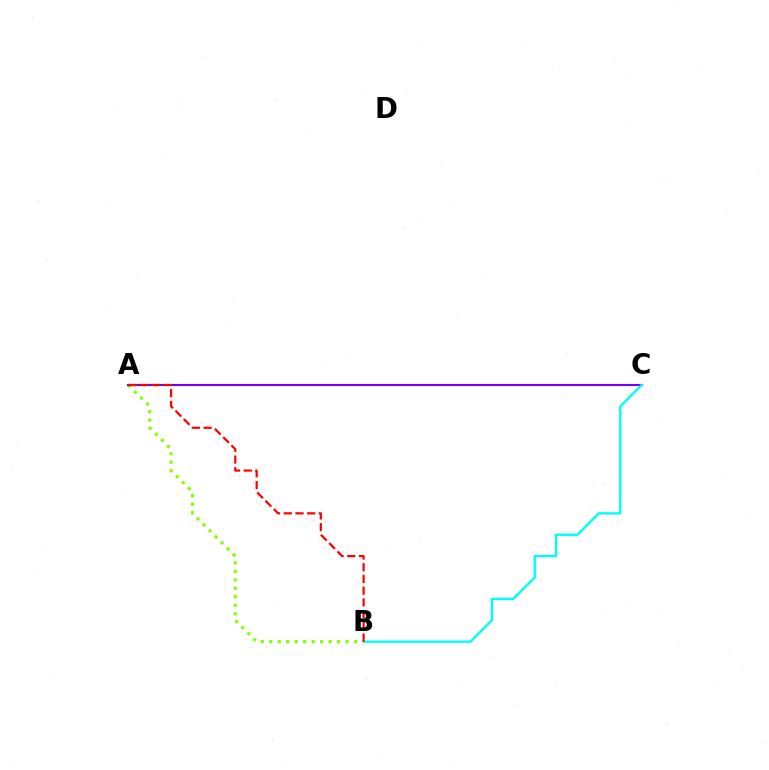{('A', 'B'): [{'color': '#84ff00', 'line_style': 'dotted', 'thickness': 2.3}, {'color': '#ff0000', 'line_style': 'dashed', 'thickness': 1.59}], ('A', 'C'): [{'color': '#7200ff', 'line_style': 'solid', 'thickness': 1.53}], ('B', 'C'): [{'color': '#00fff6', 'line_style': 'solid', 'thickness': 1.72}]}